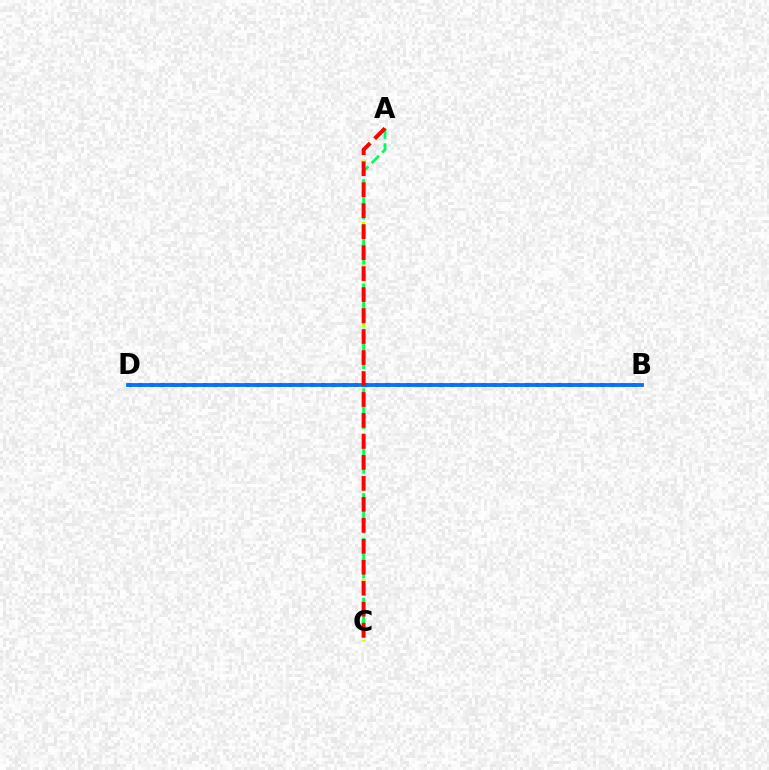{('A', 'C'): [{'color': '#d1ff00', 'line_style': 'dotted', 'thickness': 2.77}, {'color': '#00ff5c', 'line_style': 'dashed', 'thickness': 2.03}, {'color': '#ff0000', 'line_style': 'dashed', 'thickness': 2.85}], ('B', 'D'): [{'color': '#b900ff', 'line_style': 'dotted', 'thickness': 2.91}, {'color': '#0074ff', 'line_style': 'solid', 'thickness': 2.75}]}